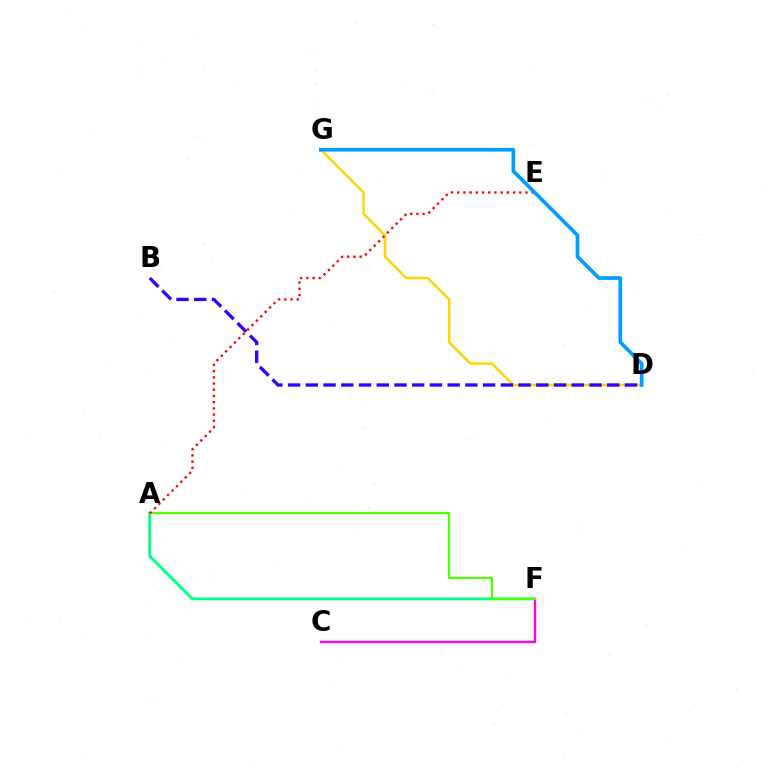{('A', 'F'): [{'color': '#00ff86', 'line_style': 'solid', 'thickness': 2.03}, {'color': '#4fff00', 'line_style': 'solid', 'thickness': 1.56}], ('C', 'F'): [{'color': '#ff00ed', 'line_style': 'solid', 'thickness': 1.75}], ('D', 'G'): [{'color': '#ffd500', 'line_style': 'solid', 'thickness': 1.79}, {'color': '#009eff', 'line_style': 'solid', 'thickness': 2.66}], ('A', 'E'): [{'color': '#ff0000', 'line_style': 'dotted', 'thickness': 1.69}], ('B', 'D'): [{'color': '#3700ff', 'line_style': 'dashed', 'thickness': 2.41}]}